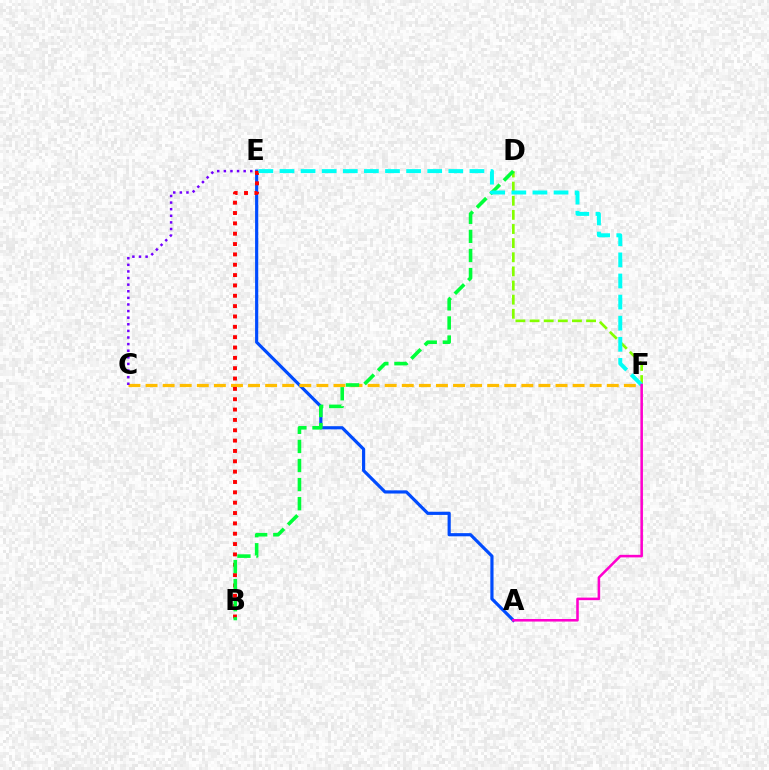{('A', 'E'): [{'color': '#004bff', 'line_style': 'solid', 'thickness': 2.28}], ('D', 'F'): [{'color': '#84ff00', 'line_style': 'dashed', 'thickness': 1.92}], ('C', 'F'): [{'color': '#ffbd00', 'line_style': 'dashed', 'thickness': 2.32}], ('B', 'E'): [{'color': '#ff0000', 'line_style': 'dotted', 'thickness': 2.81}], ('B', 'D'): [{'color': '#00ff39', 'line_style': 'dashed', 'thickness': 2.59}], ('E', 'F'): [{'color': '#00fff6', 'line_style': 'dashed', 'thickness': 2.87}], ('A', 'F'): [{'color': '#ff00cf', 'line_style': 'solid', 'thickness': 1.84}], ('C', 'E'): [{'color': '#7200ff', 'line_style': 'dotted', 'thickness': 1.8}]}